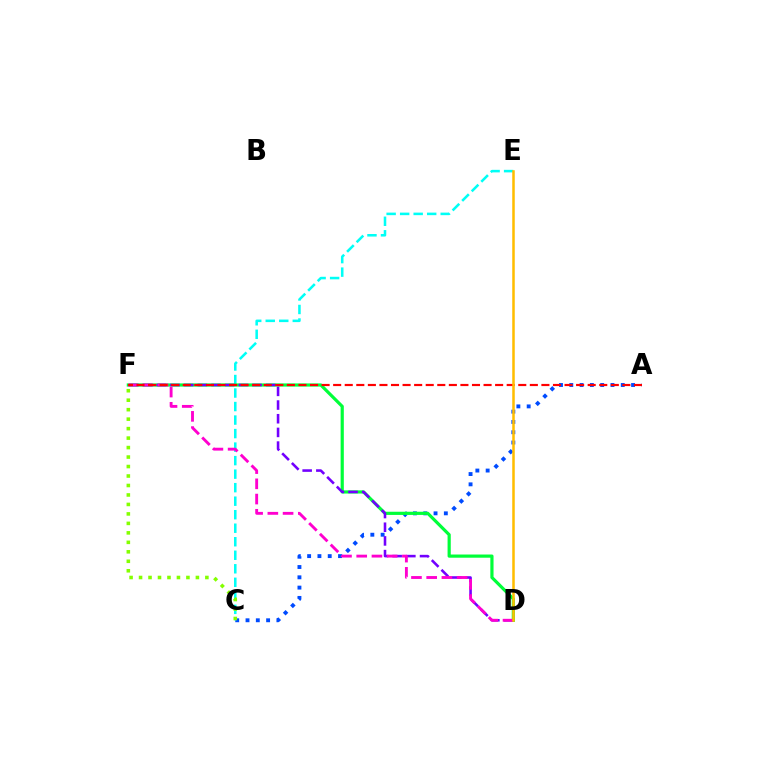{('A', 'C'): [{'color': '#004bff', 'line_style': 'dotted', 'thickness': 2.8}], ('C', 'E'): [{'color': '#00fff6', 'line_style': 'dashed', 'thickness': 1.84}], ('D', 'F'): [{'color': '#00ff39', 'line_style': 'solid', 'thickness': 2.3}, {'color': '#7200ff', 'line_style': 'dashed', 'thickness': 1.86}, {'color': '#ff00cf', 'line_style': 'dashed', 'thickness': 2.07}], ('A', 'F'): [{'color': '#ff0000', 'line_style': 'dashed', 'thickness': 1.57}], ('C', 'F'): [{'color': '#84ff00', 'line_style': 'dotted', 'thickness': 2.57}], ('D', 'E'): [{'color': '#ffbd00', 'line_style': 'solid', 'thickness': 1.82}]}